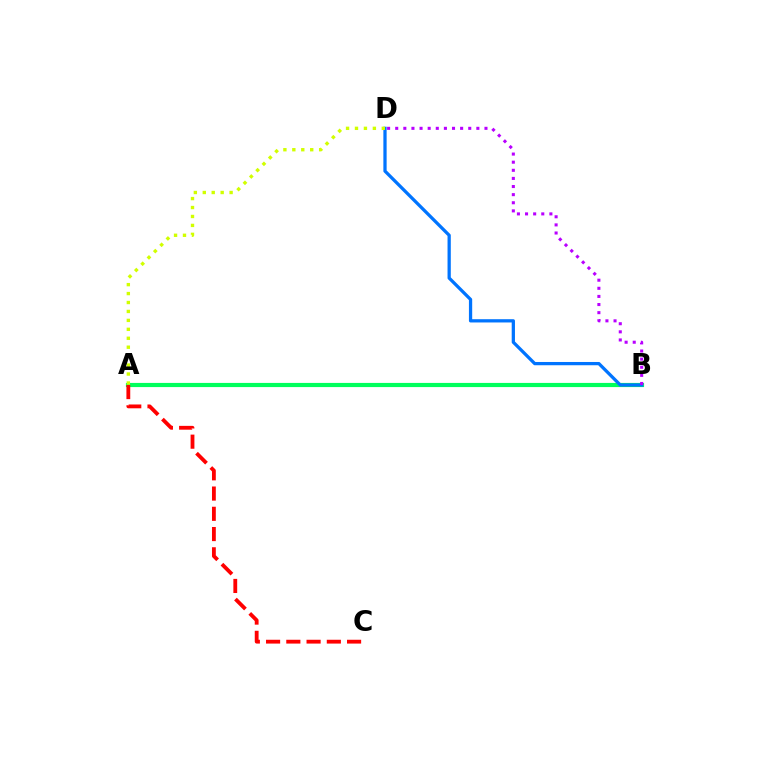{('A', 'B'): [{'color': '#00ff5c', 'line_style': 'solid', 'thickness': 3.0}], ('B', 'D'): [{'color': '#0074ff', 'line_style': 'solid', 'thickness': 2.35}, {'color': '#b900ff', 'line_style': 'dotted', 'thickness': 2.2}], ('A', 'C'): [{'color': '#ff0000', 'line_style': 'dashed', 'thickness': 2.75}], ('A', 'D'): [{'color': '#d1ff00', 'line_style': 'dotted', 'thickness': 2.43}]}